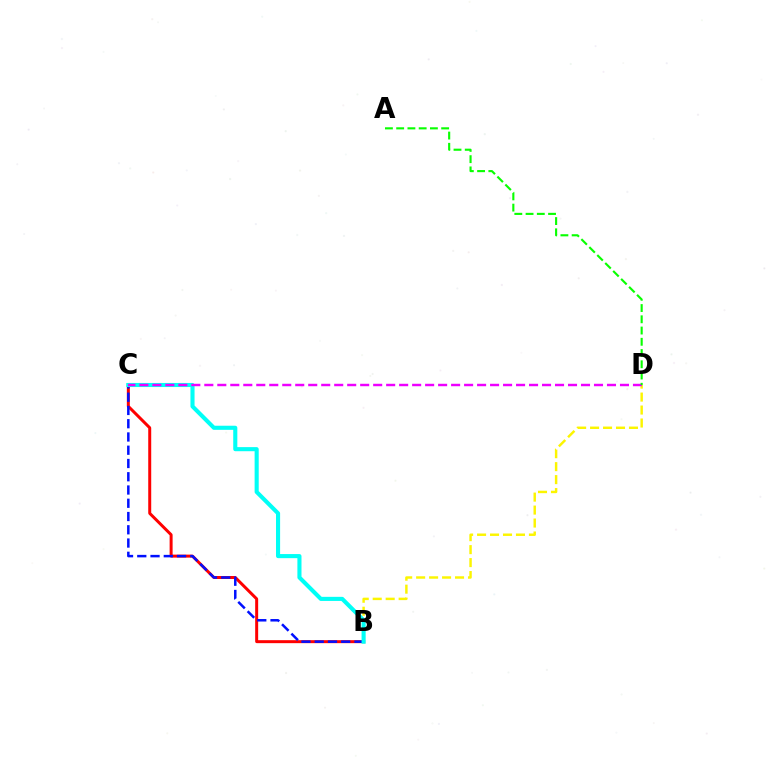{('B', 'C'): [{'color': '#ff0000', 'line_style': 'solid', 'thickness': 2.15}, {'color': '#0010ff', 'line_style': 'dashed', 'thickness': 1.8}, {'color': '#00fff6', 'line_style': 'solid', 'thickness': 2.95}], ('B', 'D'): [{'color': '#fcf500', 'line_style': 'dashed', 'thickness': 1.76}], ('C', 'D'): [{'color': '#ee00ff', 'line_style': 'dashed', 'thickness': 1.76}], ('A', 'D'): [{'color': '#08ff00', 'line_style': 'dashed', 'thickness': 1.53}]}